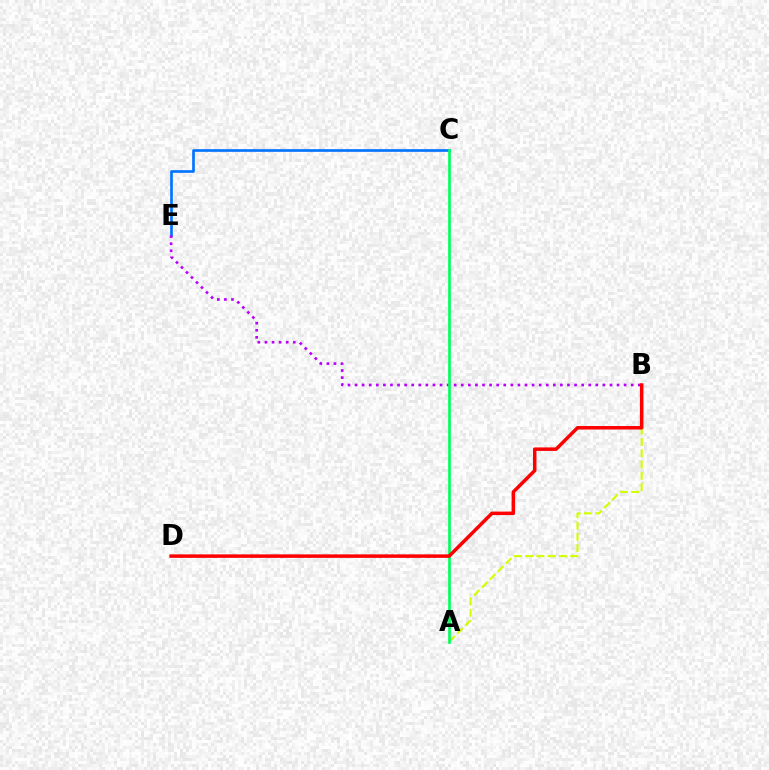{('C', 'E'): [{'color': '#0074ff', 'line_style': 'solid', 'thickness': 1.92}], ('A', 'B'): [{'color': '#d1ff00', 'line_style': 'dashed', 'thickness': 1.53}], ('B', 'E'): [{'color': '#b900ff', 'line_style': 'dotted', 'thickness': 1.92}], ('A', 'C'): [{'color': '#00ff5c', 'line_style': 'solid', 'thickness': 1.92}], ('B', 'D'): [{'color': '#ff0000', 'line_style': 'solid', 'thickness': 2.52}]}